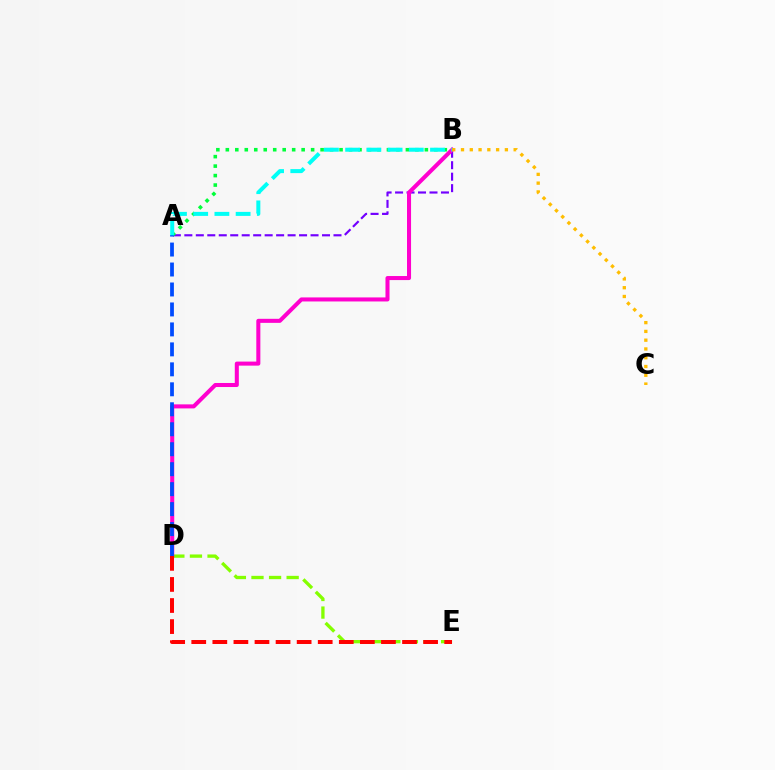{('D', 'E'): [{'color': '#84ff00', 'line_style': 'dashed', 'thickness': 2.39}, {'color': '#ff0000', 'line_style': 'dashed', 'thickness': 2.86}], ('A', 'B'): [{'color': '#7200ff', 'line_style': 'dashed', 'thickness': 1.56}, {'color': '#00ff39', 'line_style': 'dotted', 'thickness': 2.58}, {'color': '#00fff6', 'line_style': 'dashed', 'thickness': 2.88}], ('B', 'D'): [{'color': '#ff00cf', 'line_style': 'solid', 'thickness': 2.91}], ('A', 'D'): [{'color': '#004bff', 'line_style': 'dashed', 'thickness': 2.71}], ('B', 'C'): [{'color': '#ffbd00', 'line_style': 'dotted', 'thickness': 2.38}]}